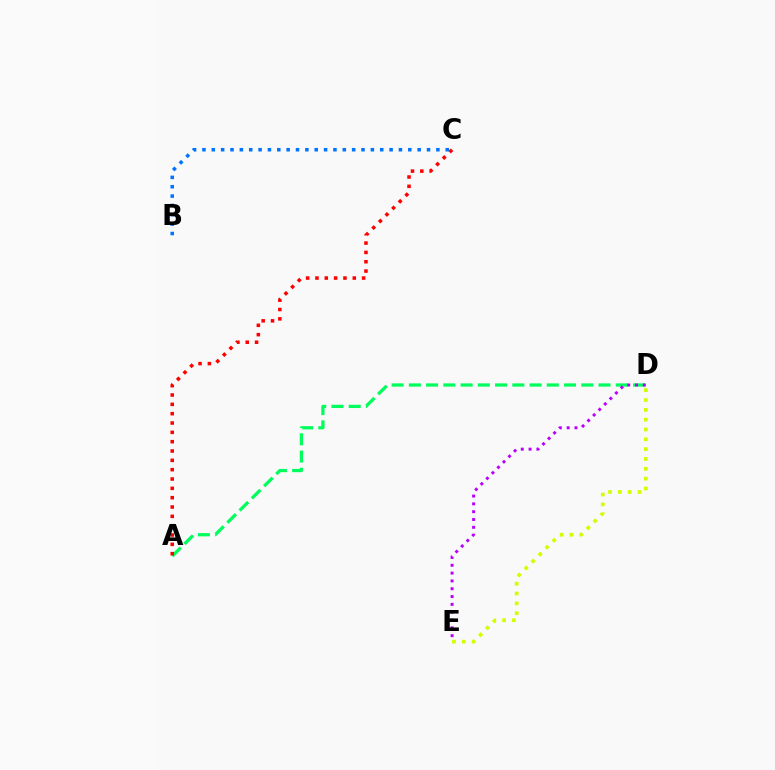{('A', 'D'): [{'color': '#00ff5c', 'line_style': 'dashed', 'thickness': 2.34}], ('D', 'E'): [{'color': '#b900ff', 'line_style': 'dotted', 'thickness': 2.12}, {'color': '#d1ff00', 'line_style': 'dotted', 'thickness': 2.67}], ('A', 'C'): [{'color': '#ff0000', 'line_style': 'dotted', 'thickness': 2.54}], ('B', 'C'): [{'color': '#0074ff', 'line_style': 'dotted', 'thickness': 2.54}]}